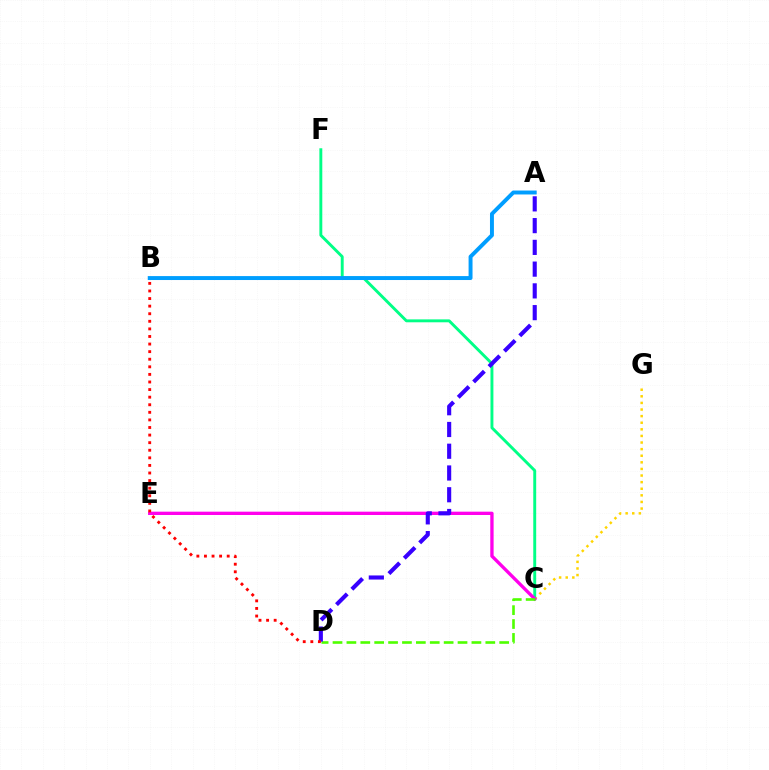{('C', 'G'): [{'color': '#ffd500', 'line_style': 'dotted', 'thickness': 1.79}], ('C', 'F'): [{'color': '#00ff86', 'line_style': 'solid', 'thickness': 2.1}], ('C', 'E'): [{'color': '#ff00ed', 'line_style': 'solid', 'thickness': 2.39}], ('A', 'B'): [{'color': '#009eff', 'line_style': 'solid', 'thickness': 2.84}], ('C', 'D'): [{'color': '#4fff00', 'line_style': 'dashed', 'thickness': 1.89}], ('A', 'D'): [{'color': '#3700ff', 'line_style': 'dashed', 'thickness': 2.96}], ('B', 'D'): [{'color': '#ff0000', 'line_style': 'dotted', 'thickness': 2.06}]}